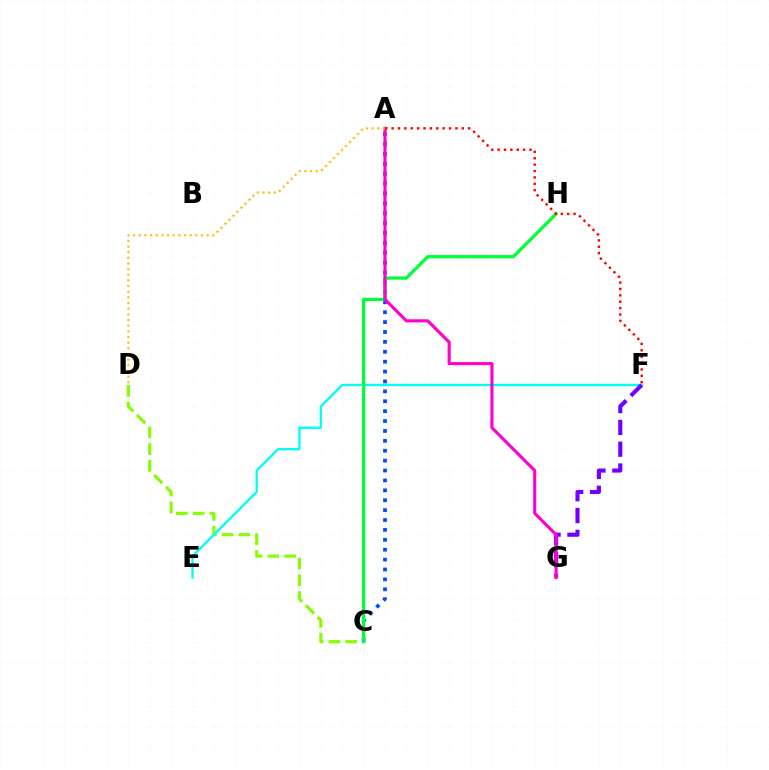{('C', 'D'): [{'color': '#84ff00', 'line_style': 'dashed', 'thickness': 2.28}], ('A', 'C'): [{'color': '#004bff', 'line_style': 'dotted', 'thickness': 2.69}], ('E', 'F'): [{'color': '#00fff6', 'line_style': 'solid', 'thickness': 1.67}], ('F', 'G'): [{'color': '#7200ff', 'line_style': 'dashed', 'thickness': 2.96}], ('C', 'H'): [{'color': '#00ff39', 'line_style': 'solid', 'thickness': 2.33}], ('A', 'G'): [{'color': '#ff00cf', 'line_style': 'solid', 'thickness': 2.24}], ('A', 'F'): [{'color': '#ff0000', 'line_style': 'dotted', 'thickness': 1.73}], ('A', 'D'): [{'color': '#ffbd00', 'line_style': 'dotted', 'thickness': 1.54}]}